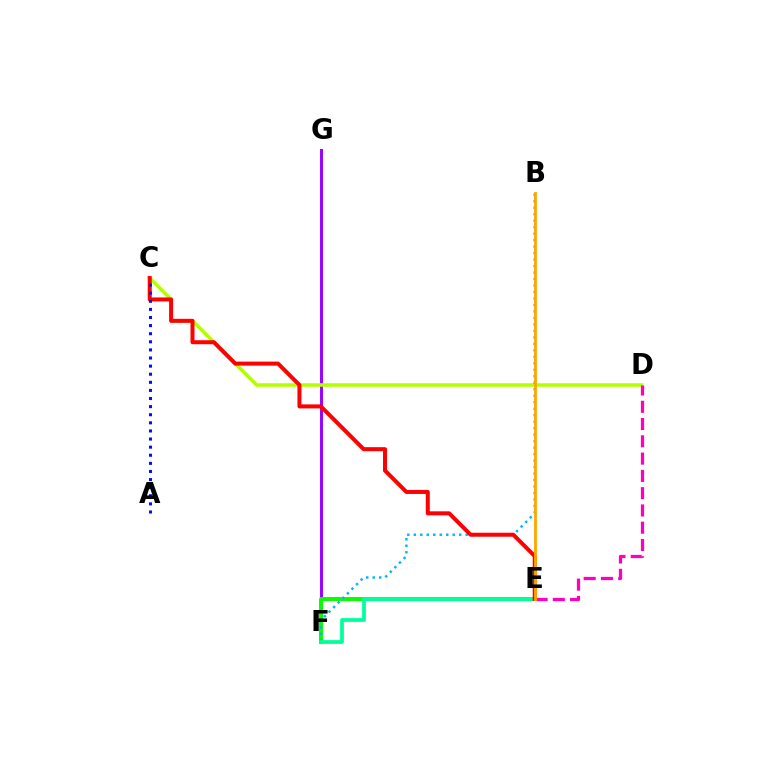{('F', 'G'): [{'color': '#9b00ff', 'line_style': 'solid', 'thickness': 2.12}], ('E', 'F'): [{'color': '#08ff00', 'line_style': 'solid', 'thickness': 2.86}, {'color': '#00ff9d', 'line_style': 'solid', 'thickness': 2.71}], ('C', 'D'): [{'color': '#b3ff00', 'line_style': 'solid', 'thickness': 2.55}], ('B', 'F'): [{'color': '#00b5ff', 'line_style': 'dotted', 'thickness': 1.76}], ('C', 'E'): [{'color': '#ff0000', 'line_style': 'solid', 'thickness': 2.89}], ('A', 'C'): [{'color': '#0010ff', 'line_style': 'dotted', 'thickness': 2.2}], ('D', 'E'): [{'color': '#ff00bd', 'line_style': 'dashed', 'thickness': 2.35}], ('B', 'E'): [{'color': '#ffa500', 'line_style': 'solid', 'thickness': 2.01}]}